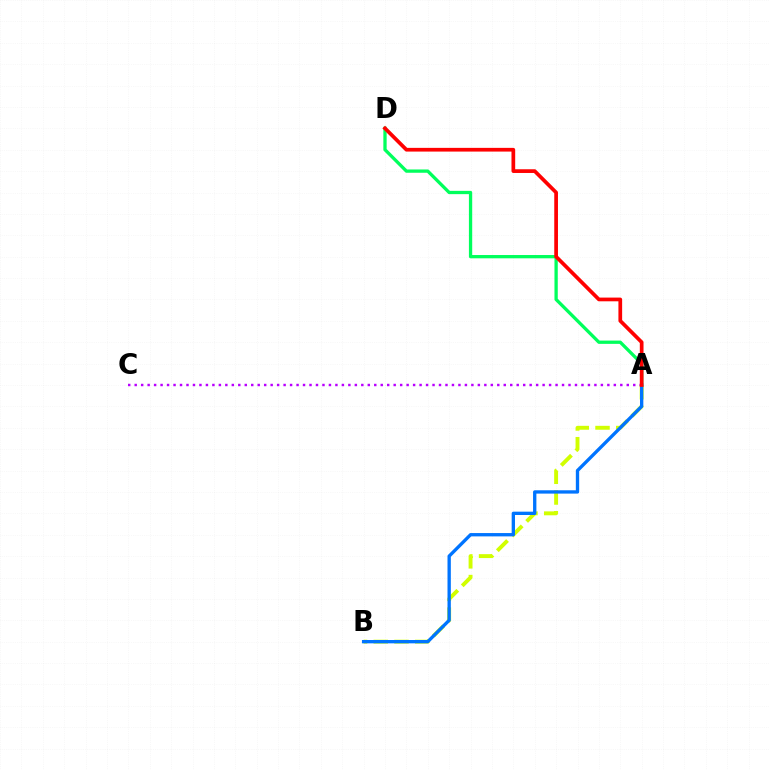{('A', 'D'): [{'color': '#00ff5c', 'line_style': 'solid', 'thickness': 2.37}, {'color': '#ff0000', 'line_style': 'solid', 'thickness': 2.67}], ('A', 'B'): [{'color': '#d1ff00', 'line_style': 'dashed', 'thickness': 2.81}, {'color': '#0074ff', 'line_style': 'solid', 'thickness': 2.4}], ('A', 'C'): [{'color': '#b900ff', 'line_style': 'dotted', 'thickness': 1.76}]}